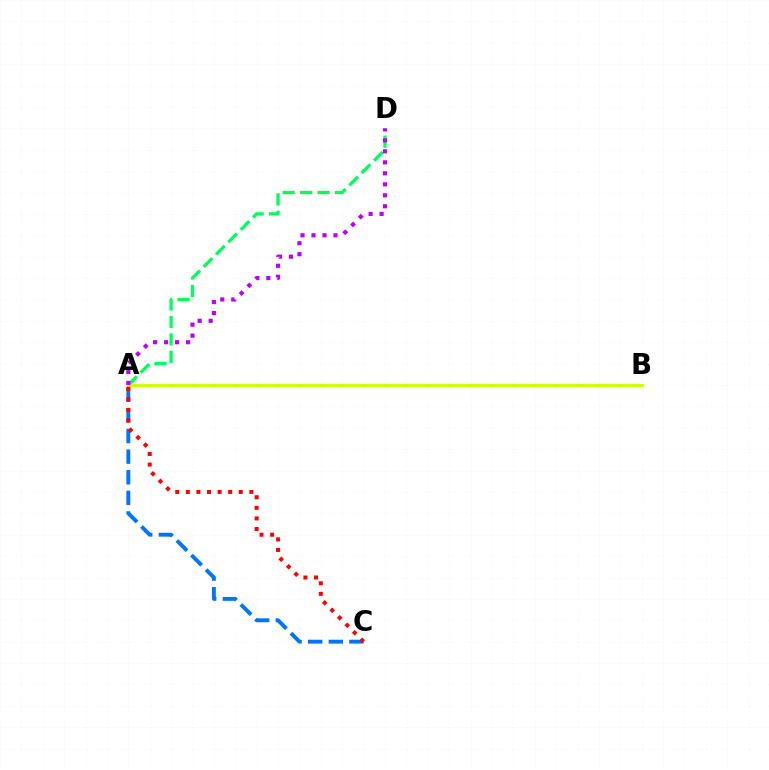{('A', 'C'): [{'color': '#0074ff', 'line_style': 'dashed', 'thickness': 2.8}, {'color': '#ff0000', 'line_style': 'dotted', 'thickness': 2.88}], ('A', 'D'): [{'color': '#00ff5c', 'line_style': 'dashed', 'thickness': 2.37}, {'color': '#b900ff', 'line_style': 'dotted', 'thickness': 2.99}], ('A', 'B'): [{'color': '#d1ff00', 'line_style': 'solid', 'thickness': 2.25}]}